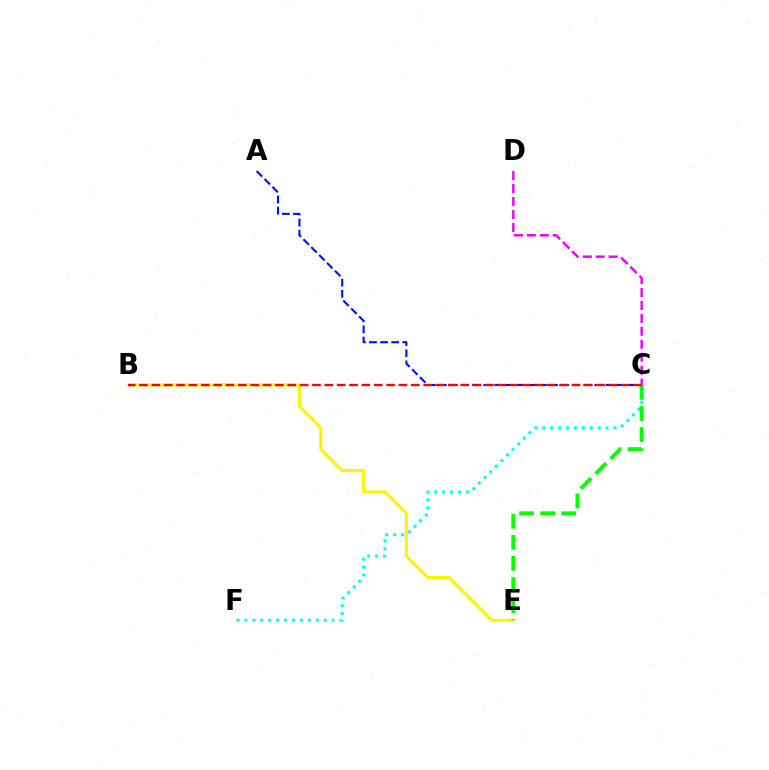{('B', 'E'): [{'color': '#fcf500', 'line_style': 'solid', 'thickness': 2.17}], ('C', 'F'): [{'color': '#00fff6', 'line_style': 'dotted', 'thickness': 2.15}], ('C', 'E'): [{'color': '#08ff00', 'line_style': 'dashed', 'thickness': 2.87}], ('A', 'C'): [{'color': '#0010ff', 'line_style': 'dashed', 'thickness': 1.51}], ('B', 'C'): [{'color': '#ff0000', 'line_style': 'dashed', 'thickness': 1.68}], ('C', 'D'): [{'color': '#ee00ff', 'line_style': 'dashed', 'thickness': 1.76}]}